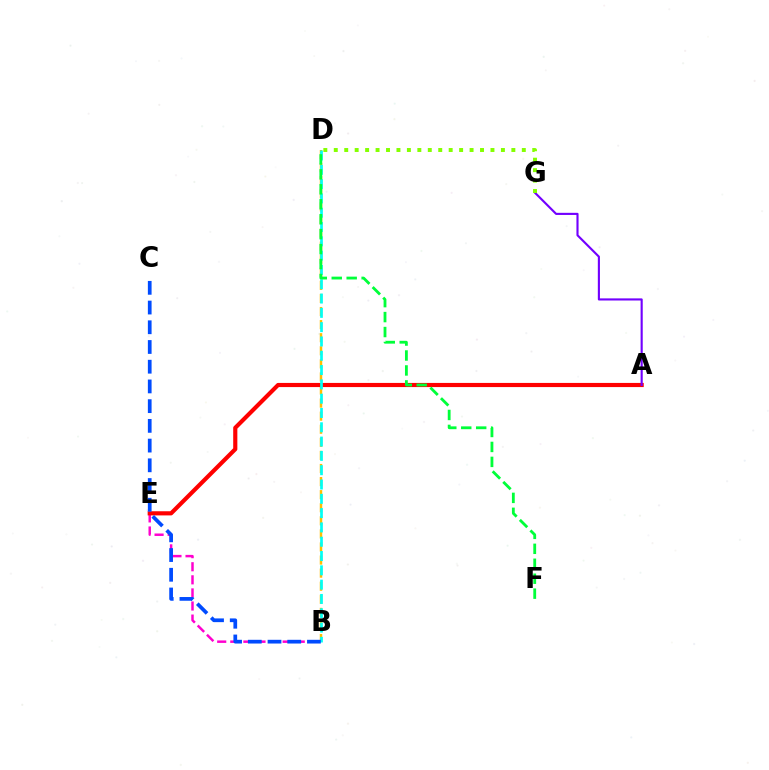{('B', 'D'): [{'color': '#ffbd00', 'line_style': 'dashed', 'thickness': 1.78}, {'color': '#00fff6', 'line_style': 'dashed', 'thickness': 1.94}], ('B', 'E'): [{'color': '#ff00cf', 'line_style': 'dashed', 'thickness': 1.78}], ('A', 'E'): [{'color': '#ff0000', 'line_style': 'solid', 'thickness': 2.99}], ('A', 'G'): [{'color': '#7200ff', 'line_style': 'solid', 'thickness': 1.53}], ('B', 'C'): [{'color': '#004bff', 'line_style': 'dashed', 'thickness': 2.68}], ('D', 'F'): [{'color': '#00ff39', 'line_style': 'dashed', 'thickness': 2.03}], ('D', 'G'): [{'color': '#84ff00', 'line_style': 'dotted', 'thickness': 2.84}]}